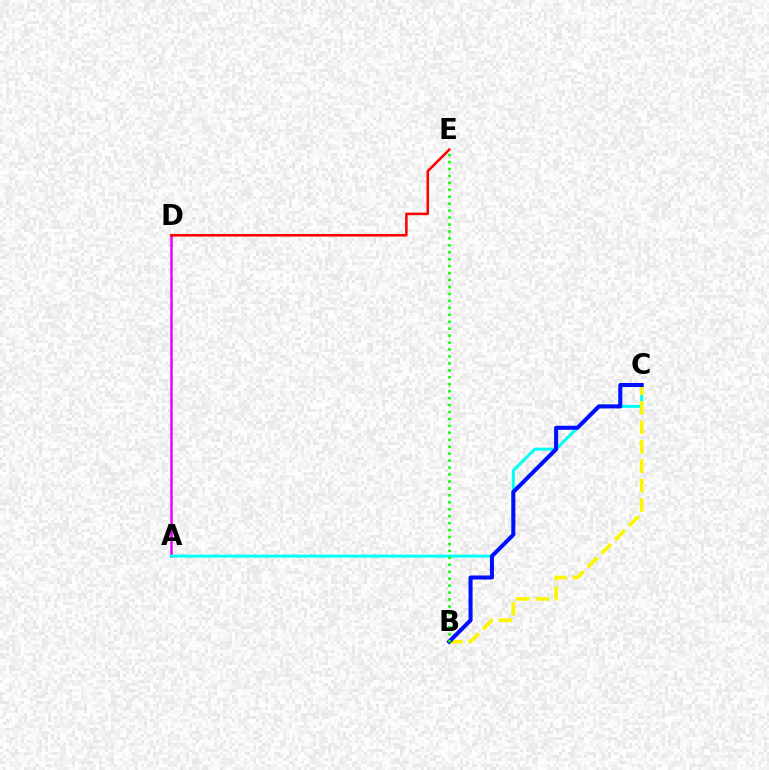{('A', 'D'): [{'color': '#ee00ff', 'line_style': 'solid', 'thickness': 1.81}], ('D', 'E'): [{'color': '#ff0000', 'line_style': 'solid', 'thickness': 1.81}], ('A', 'C'): [{'color': '#00fff6', 'line_style': 'solid', 'thickness': 2.17}], ('B', 'C'): [{'color': '#fcf500', 'line_style': 'dashed', 'thickness': 2.64}, {'color': '#0010ff', 'line_style': 'solid', 'thickness': 2.92}], ('B', 'E'): [{'color': '#08ff00', 'line_style': 'dotted', 'thickness': 1.89}]}